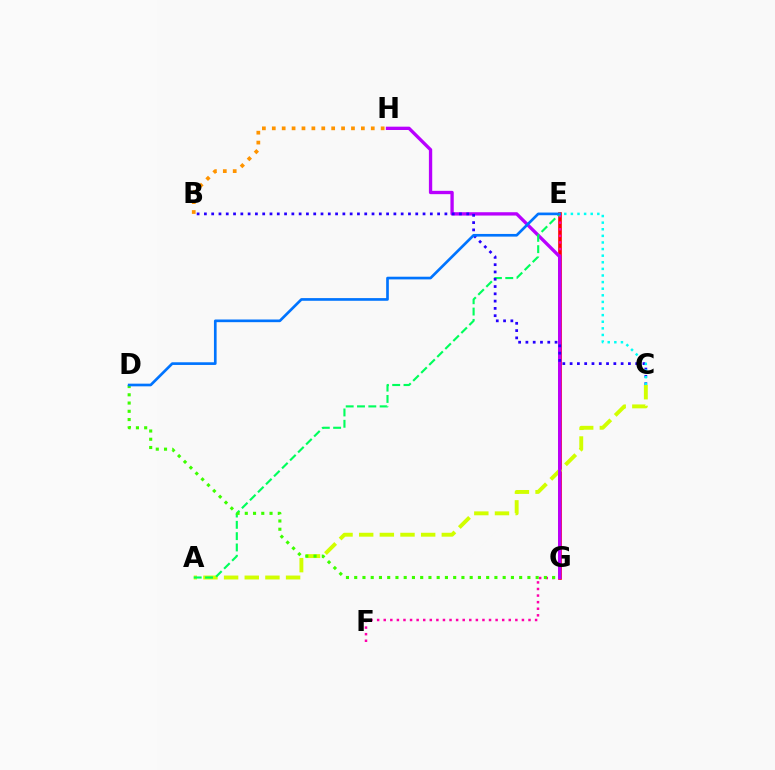{('E', 'G'): [{'color': '#ff0000', 'line_style': 'solid', 'thickness': 2.63}], ('A', 'C'): [{'color': '#d1ff00', 'line_style': 'dashed', 'thickness': 2.81}], ('E', 'F'): [{'color': '#ff00ac', 'line_style': 'dotted', 'thickness': 1.79}], ('G', 'H'): [{'color': '#b900ff', 'line_style': 'solid', 'thickness': 2.39}], ('A', 'E'): [{'color': '#00ff5c', 'line_style': 'dashed', 'thickness': 1.54}], ('D', 'G'): [{'color': '#3dff00', 'line_style': 'dotted', 'thickness': 2.24}], ('B', 'H'): [{'color': '#ff9400', 'line_style': 'dotted', 'thickness': 2.69}], ('B', 'C'): [{'color': '#2500ff', 'line_style': 'dotted', 'thickness': 1.98}], ('D', 'E'): [{'color': '#0074ff', 'line_style': 'solid', 'thickness': 1.93}], ('C', 'E'): [{'color': '#00fff6', 'line_style': 'dotted', 'thickness': 1.8}]}